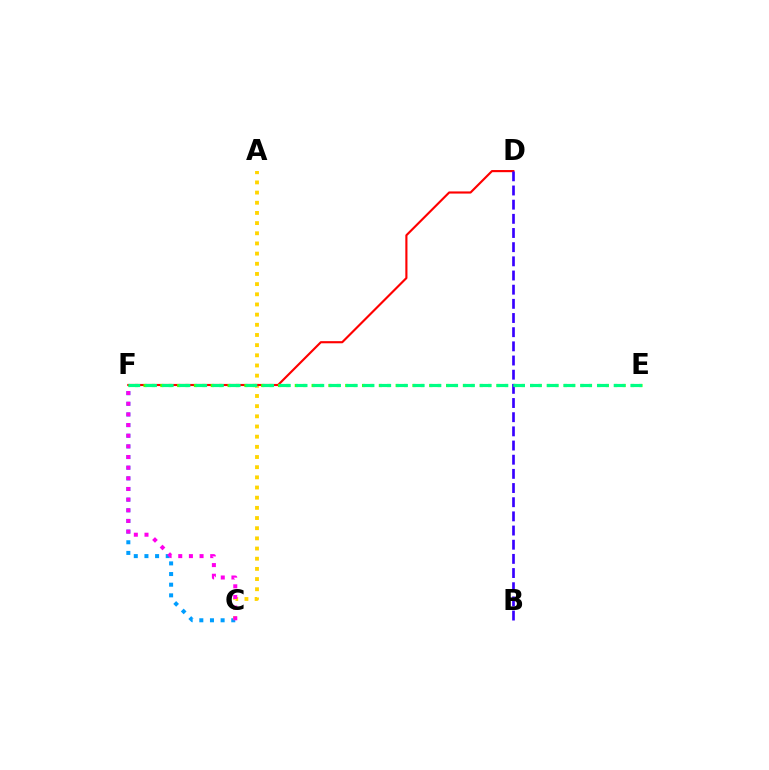{('C', 'F'): [{'color': '#009eff', 'line_style': 'dotted', 'thickness': 2.89}, {'color': '#ff00ed', 'line_style': 'dotted', 'thickness': 2.89}], ('A', 'C'): [{'color': '#ffd500', 'line_style': 'dotted', 'thickness': 2.76}], ('D', 'F'): [{'color': '#ff0000', 'line_style': 'solid', 'thickness': 1.54}], ('E', 'F'): [{'color': '#4fff00', 'line_style': 'dotted', 'thickness': 2.28}, {'color': '#00ff86', 'line_style': 'dashed', 'thickness': 2.27}], ('B', 'D'): [{'color': '#3700ff', 'line_style': 'dashed', 'thickness': 1.92}]}